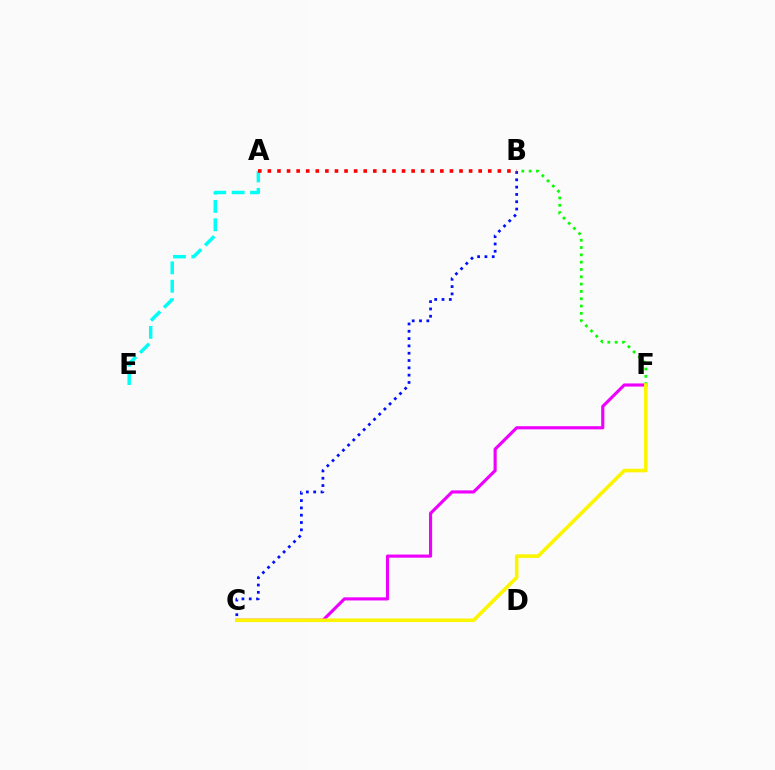{('A', 'E'): [{'color': '#00fff6', 'line_style': 'dashed', 'thickness': 2.5}], ('C', 'F'): [{'color': '#ee00ff', 'line_style': 'solid', 'thickness': 2.26}, {'color': '#fcf500', 'line_style': 'solid', 'thickness': 2.59}], ('B', 'F'): [{'color': '#08ff00', 'line_style': 'dotted', 'thickness': 1.99}], ('B', 'C'): [{'color': '#0010ff', 'line_style': 'dotted', 'thickness': 1.99}], ('A', 'B'): [{'color': '#ff0000', 'line_style': 'dotted', 'thickness': 2.6}]}